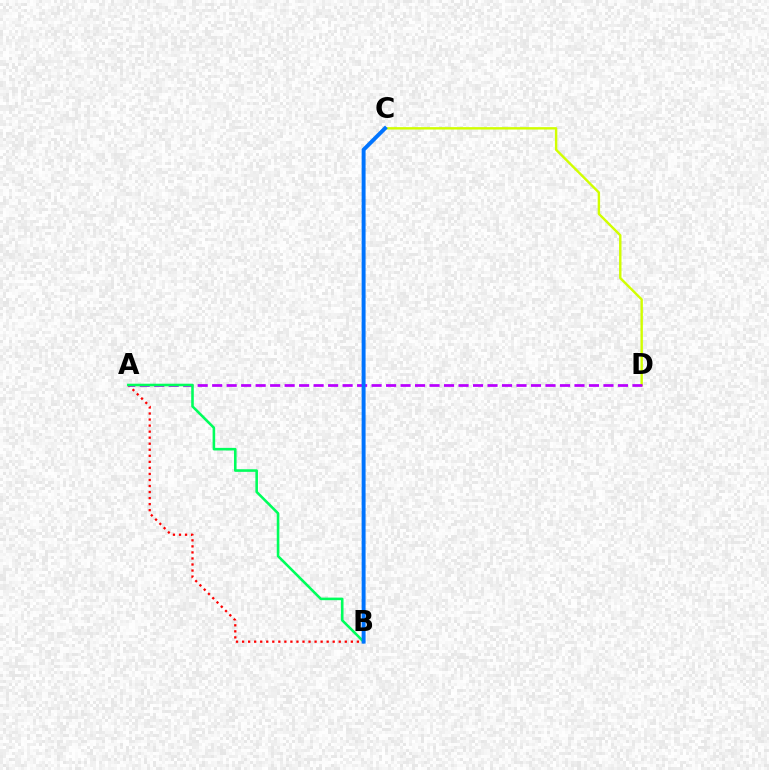{('C', 'D'): [{'color': '#d1ff00', 'line_style': 'solid', 'thickness': 1.74}], ('A', 'B'): [{'color': '#ff0000', 'line_style': 'dotted', 'thickness': 1.64}, {'color': '#00ff5c', 'line_style': 'solid', 'thickness': 1.86}], ('A', 'D'): [{'color': '#b900ff', 'line_style': 'dashed', 'thickness': 1.97}], ('B', 'C'): [{'color': '#0074ff', 'line_style': 'solid', 'thickness': 2.83}]}